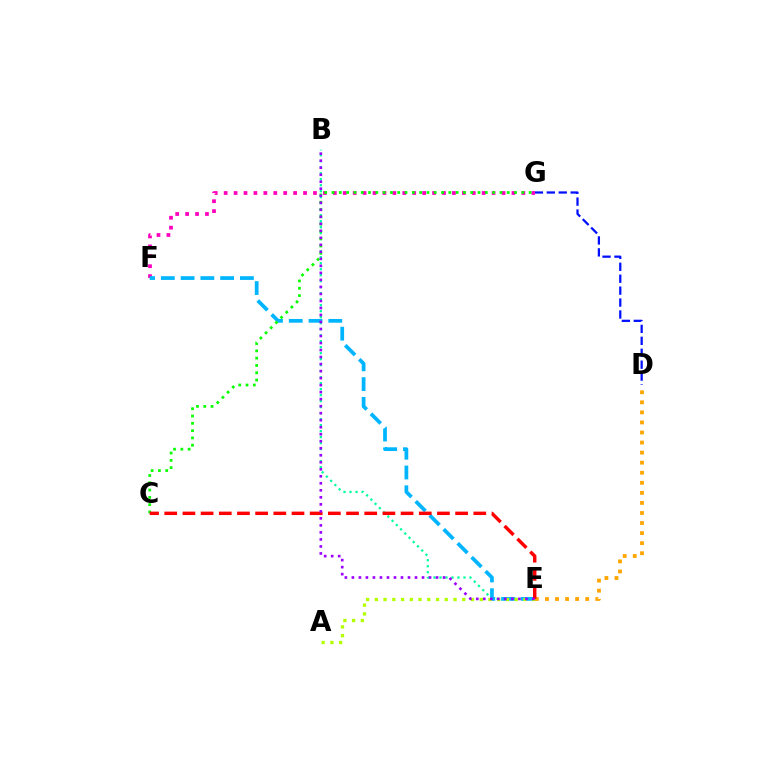{('D', 'G'): [{'color': '#0010ff', 'line_style': 'dashed', 'thickness': 1.62}], ('D', 'E'): [{'color': '#ffa500', 'line_style': 'dotted', 'thickness': 2.73}], ('B', 'E'): [{'color': '#00ff9d', 'line_style': 'dotted', 'thickness': 1.63}, {'color': '#9b00ff', 'line_style': 'dotted', 'thickness': 1.91}], ('F', 'G'): [{'color': '#ff00bd', 'line_style': 'dotted', 'thickness': 2.7}], ('E', 'F'): [{'color': '#00b5ff', 'line_style': 'dashed', 'thickness': 2.69}], ('C', 'G'): [{'color': '#08ff00', 'line_style': 'dotted', 'thickness': 1.98}], ('A', 'E'): [{'color': '#b3ff00', 'line_style': 'dotted', 'thickness': 2.38}], ('C', 'E'): [{'color': '#ff0000', 'line_style': 'dashed', 'thickness': 2.47}]}